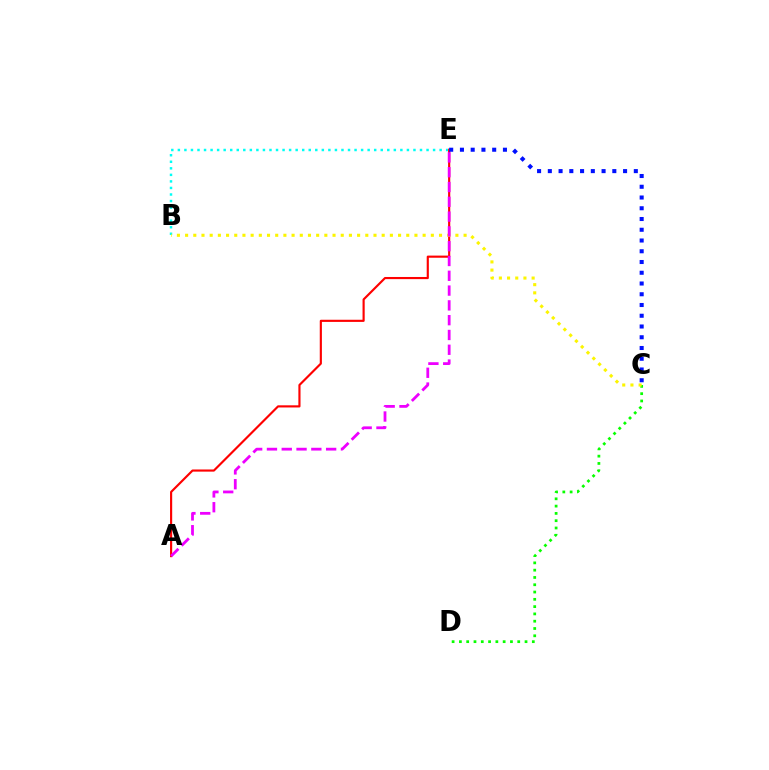{('B', 'E'): [{'color': '#00fff6', 'line_style': 'dotted', 'thickness': 1.78}], ('A', 'E'): [{'color': '#ff0000', 'line_style': 'solid', 'thickness': 1.55}, {'color': '#ee00ff', 'line_style': 'dashed', 'thickness': 2.01}], ('C', 'D'): [{'color': '#08ff00', 'line_style': 'dotted', 'thickness': 1.98}], ('B', 'C'): [{'color': '#fcf500', 'line_style': 'dotted', 'thickness': 2.23}], ('C', 'E'): [{'color': '#0010ff', 'line_style': 'dotted', 'thickness': 2.92}]}